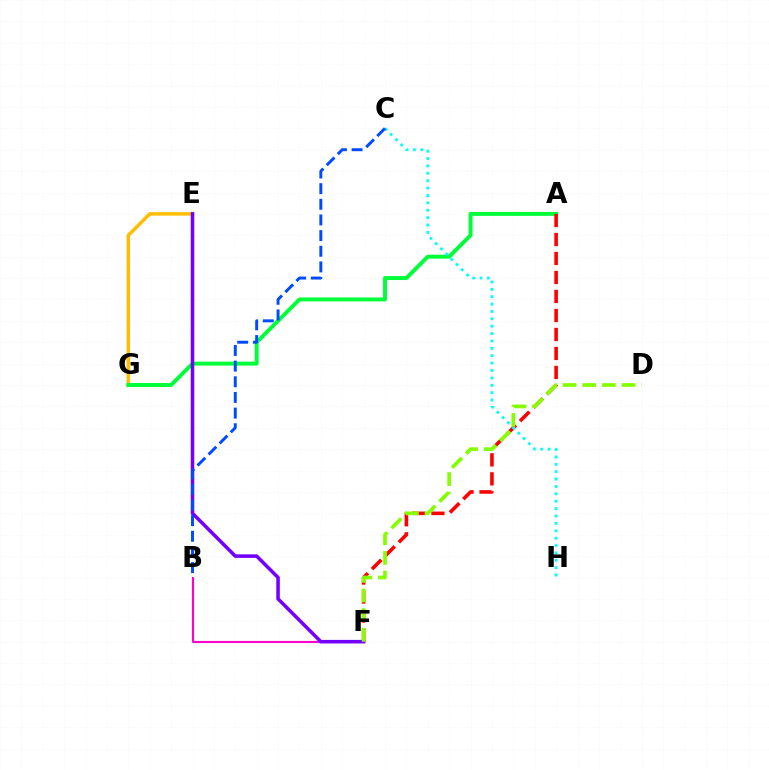{('E', 'G'): [{'color': '#ffbd00', 'line_style': 'solid', 'thickness': 2.51}], ('A', 'G'): [{'color': '#00ff39', 'line_style': 'solid', 'thickness': 2.84}], ('B', 'F'): [{'color': '#ff00cf', 'line_style': 'solid', 'thickness': 1.53}], ('A', 'F'): [{'color': '#ff0000', 'line_style': 'dashed', 'thickness': 2.58}], ('E', 'F'): [{'color': '#7200ff', 'line_style': 'solid', 'thickness': 2.54}], ('C', 'H'): [{'color': '#00fff6', 'line_style': 'dotted', 'thickness': 2.01}], ('B', 'C'): [{'color': '#004bff', 'line_style': 'dashed', 'thickness': 2.13}], ('D', 'F'): [{'color': '#84ff00', 'line_style': 'dashed', 'thickness': 2.67}]}